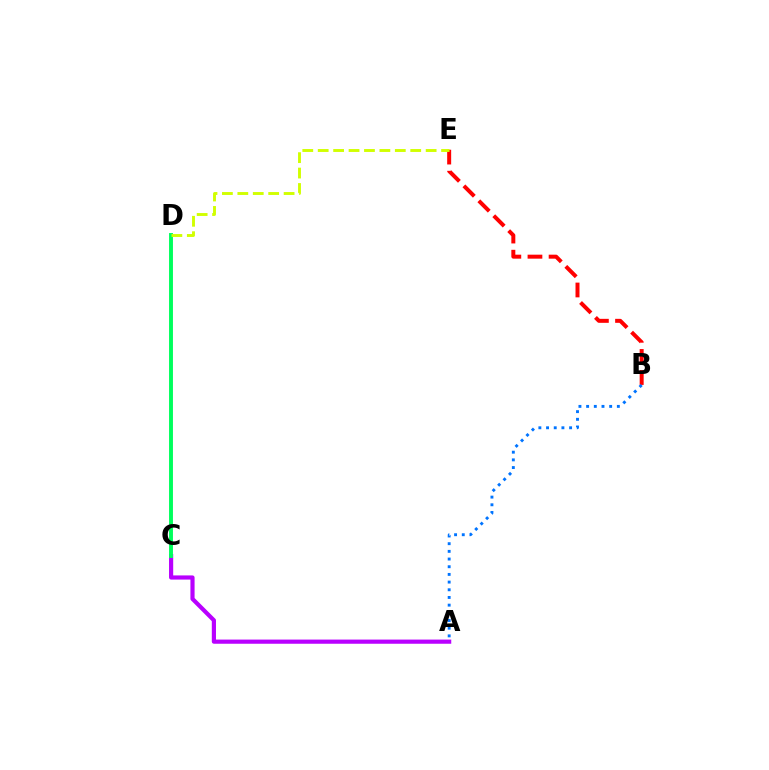{('A', 'C'): [{'color': '#b900ff', 'line_style': 'solid', 'thickness': 3.0}], ('C', 'D'): [{'color': '#00ff5c', 'line_style': 'solid', 'thickness': 2.81}], ('B', 'E'): [{'color': '#ff0000', 'line_style': 'dashed', 'thickness': 2.87}], ('D', 'E'): [{'color': '#d1ff00', 'line_style': 'dashed', 'thickness': 2.09}], ('A', 'B'): [{'color': '#0074ff', 'line_style': 'dotted', 'thickness': 2.09}]}